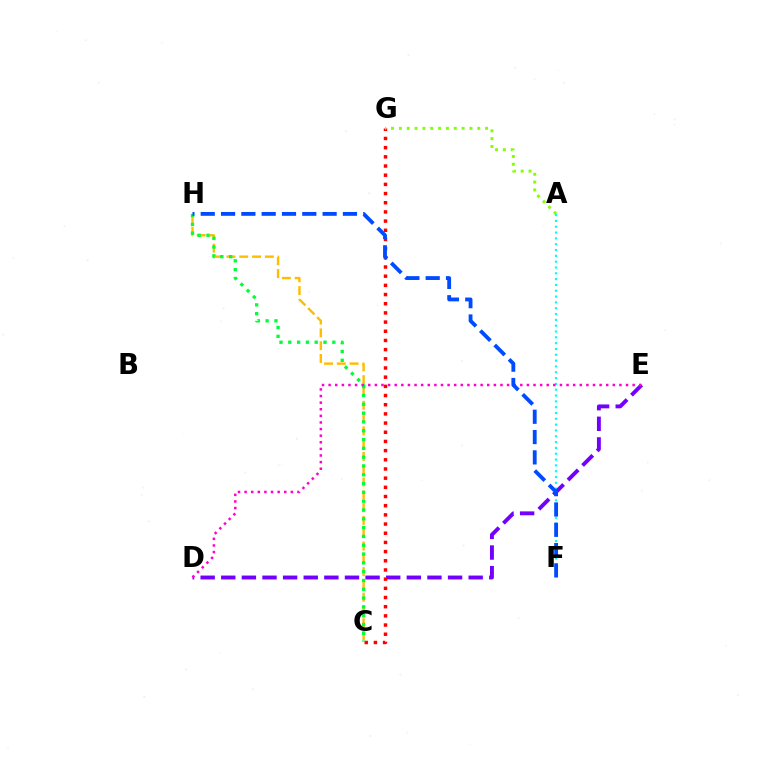{('A', 'F'): [{'color': '#00fff6', 'line_style': 'dotted', 'thickness': 1.58}], ('C', 'H'): [{'color': '#ffbd00', 'line_style': 'dashed', 'thickness': 1.74}, {'color': '#00ff39', 'line_style': 'dotted', 'thickness': 2.39}], ('D', 'E'): [{'color': '#7200ff', 'line_style': 'dashed', 'thickness': 2.8}, {'color': '#ff00cf', 'line_style': 'dotted', 'thickness': 1.8}], ('C', 'G'): [{'color': '#ff0000', 'line_style': 'dotted', 'thickness': 2.49}], ('A', 'G'): [{'color': '#84ff00', 'line_style': 'dotted', 'thickness': 2.13}], ('F', 'H'): [{'color': '#004bff', 'line_style': 'dashed', 'thickness': 2.76}]}